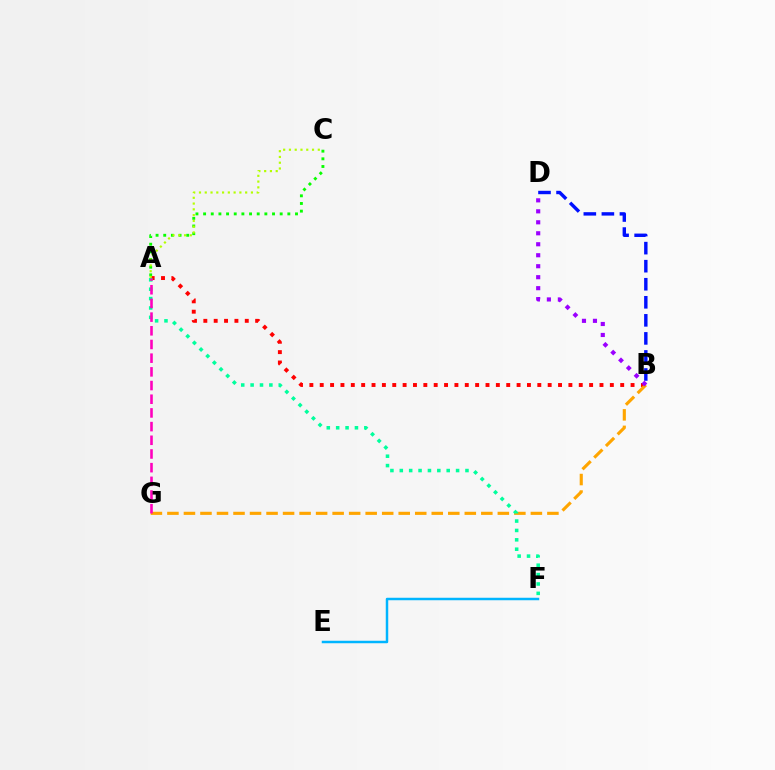{('A', 'B'): [{'color': '#ff0000', 'line_style': 'dotted', 'thickness': 2.82}], ('B', 'D'): [{'color': '#0010ff', 'line_style': 'dashed', 'thickness': 2.45}, {'color': '#9b00ff', 'line_style': 'dotted', 'thickness': 2.98}], ('B', 'G'): [{'color': '#ffa500', 'line_style': 'dashed', 'thickness': 2.24}], ('A', 'C'): [{'color': '#08ff00', 'line_style': 'dotted', 'thickness': 2.08}, {'color': '#b3ff00', 'line_style': 'dotted', 'thickness': 1.57}], ('A', 'F'): [{'color': '#00ff9d', 'line_style': 'dotted', 'thickness': 2.55}], ('E', 'F'): [{'color': '#00b5ff', 'line_style': 'solid', 'thickness': 1.79}], ('A', 'G'): [{'color': '#ff00bd', 'line_style': 'dashed', 'thickness': 1.86}]}